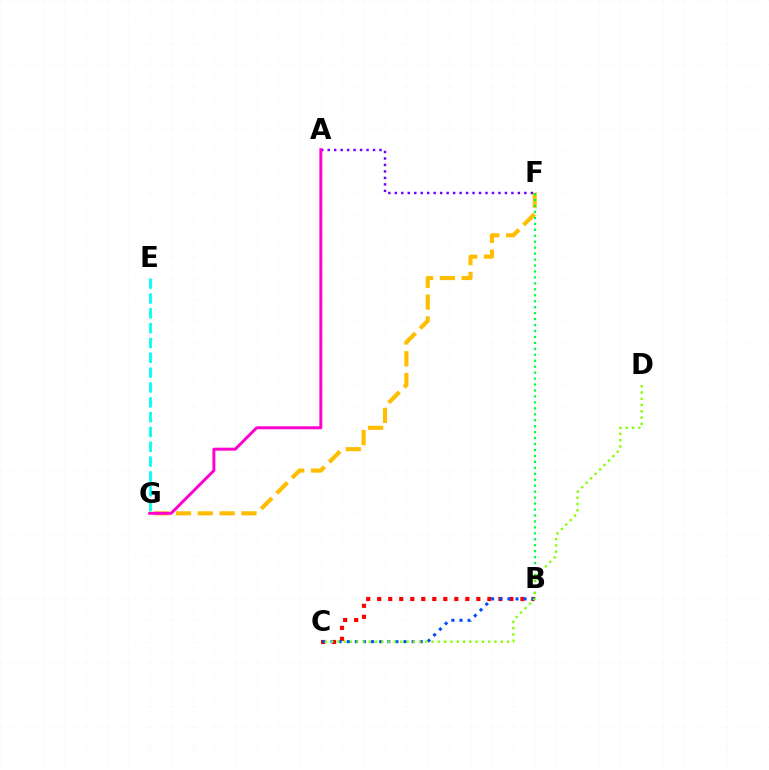{('F', 'G'): [{'color': '#ffbd00', 'line_style': 'dashed', 'thickness': 2.96}], ('B', 'F'): [{'color': '#00ff39', 'line_style': 'dotted', 'thickness': 1.62}], ('B', 'C'): [{'color': '#ff0000', 'line_style': 'dotted', 'thickness': 2.99}, {'color': '#004bff', 'line_style': 'dotted', 'thickness': 2.2}], ('A', 'F'): [{'color': '#7200ff', 'line_style': 'dotted', 'thickness': 1.76}], ('A', 'G'): [{'color': '#ff00cf', 'line_style': 'solid', 'thickness': 2.13}], ('C', 'D'): [{'color': '#84ff00', 'line_style': 'dotted', 'thickness': 1.71}], ('E', 'G'): [{'color': '#00fff6', 'line_style': 'dashed', 'thickness': 2.01}]}